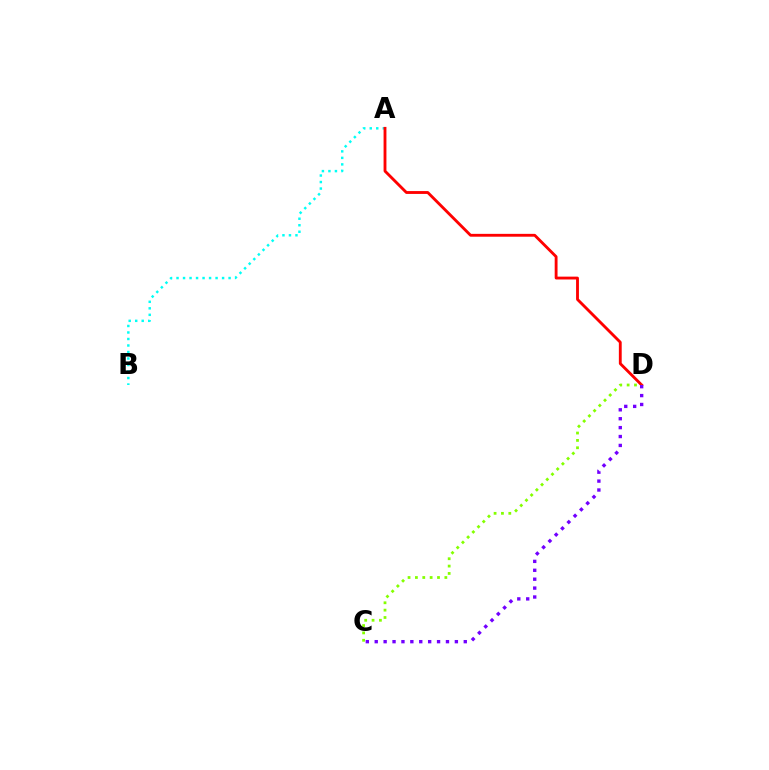{('A', 'B'): [{'color': '#00fff6', 'line_style': 'dotted', 'thickness': 1.77}], ('A', 'D'): [{'color': '#ff0000', 'line_style': 'solid', 'thickness': 2.05}], ('C', 'D'): [{'color': '#84ff00', 'line_style': 'dotted', 'thickness': 2.0}, {'color': '#7200ff', 'line_style': 'dotted', 'thickness': 2.42}]}